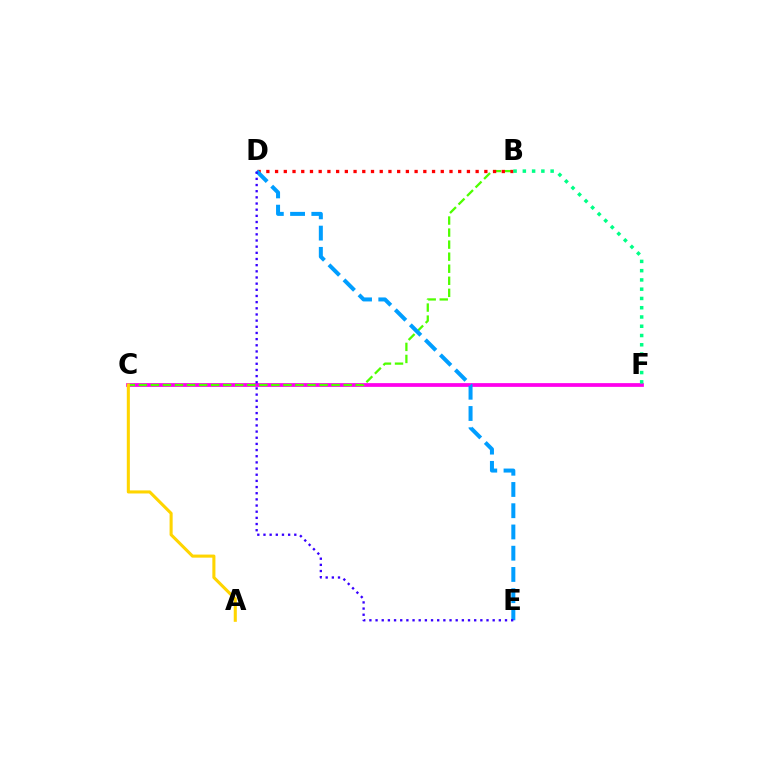{('C', 'F'): [{'color': '#ff00ed', 'line_style': 'solid', 'thickness': 2.7}], ('B', 'C'): [{'color': '#4fff00', 'line_style': 'dashed', 'thickness': 1.64}], ('B', 'D'): [{'color': '#ff0000', 'line_style': 'dotted', 'thickness': 2.37}], ('A', 'C'): [{'color': '#ffd500', 'line_style': 'solid', 'thickness': 2.21}], ('D', 'E'): [{'color': '#009eff', 'line_style': 'dashed', 'thickness': 2.89}, {'color': '#3700ff', 'line_style': 'dotted', 'thickness': 1.67}], ('B', 'F'): [{'color': '#00ff86', 'line_style': 'dotted', 'thickness': 2.52}]}